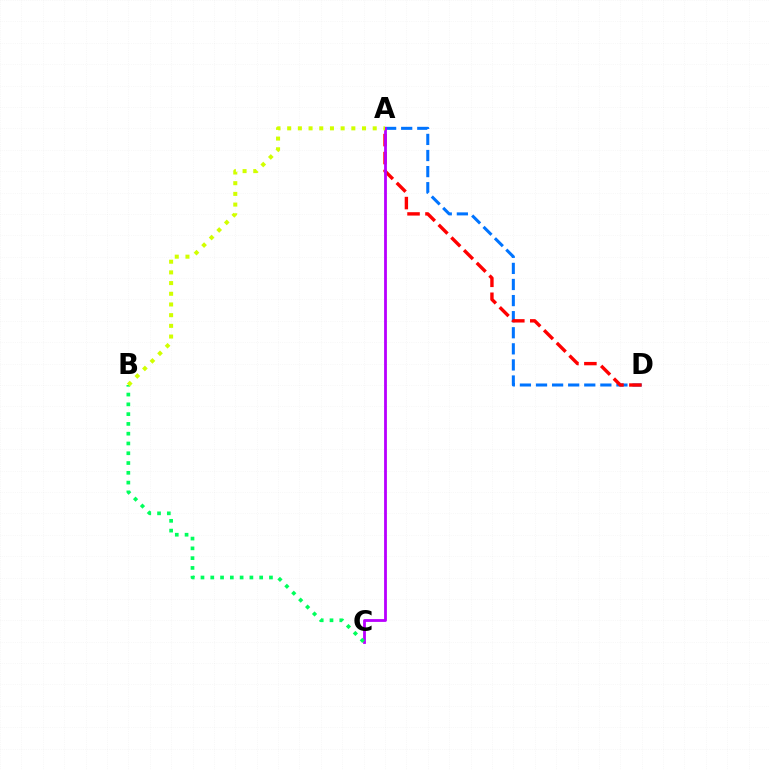{('A', 'D'): [{'color': '#0074ff', 'line_style': 'dashed', 'thickness': 2.19}, {'color': '#ff0000', 'line_style': 'dashed', 'thickness': 2.44}], ('A', 'C'): [{'color': '#b900ff', 'line_style': 'solid', 'thickness': 2.02}], ('B', 'C'): [{'color': '#00ff5c', 'line_style': 'dotted', 'thickness': 2.66}], ('A', 'B'): [{'color': '#d1ff00', 'line_style': 'dotted', 'thickness': 2.91}]}